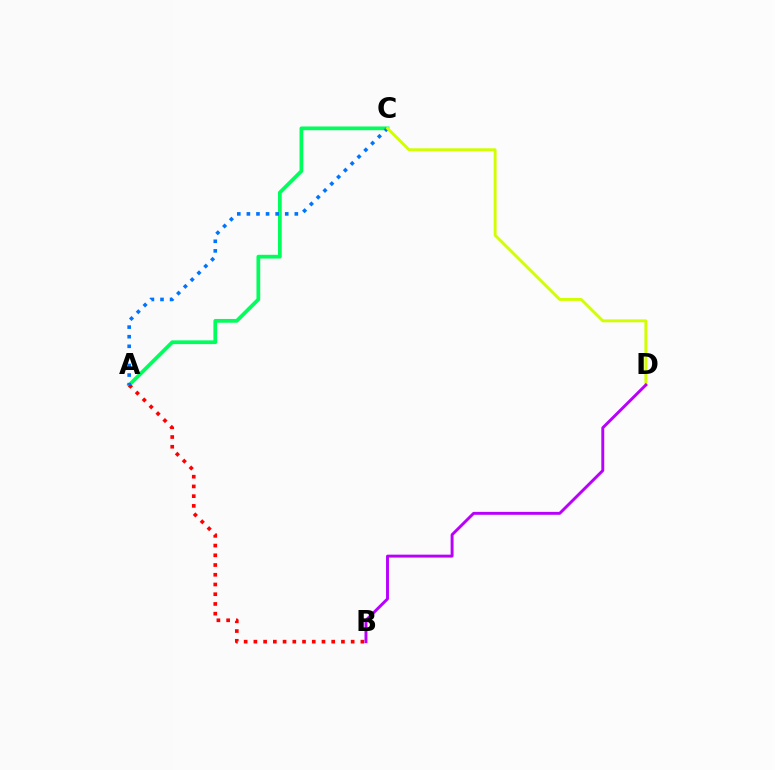{('A', 'C'): [{'color': '#00ff5c', 'line_style': 'solid', 'thickness': 2.69}, {'color': '#0074ff', 'line_style': 'dotted', 'thickness': 2.6}], ('A', 'B'): [{'color': '#ff0000', 'line_style': 'dotted', 'thickness': 2.64}], ('C', 'D'): [{'color': '#d1ff00', 'line_style': 'solid', 'thickness': 2.07}], ('B', 'D'): [{'color': '#b900ff', 'line_style': 'solid', 'thickness': 2.11}]}